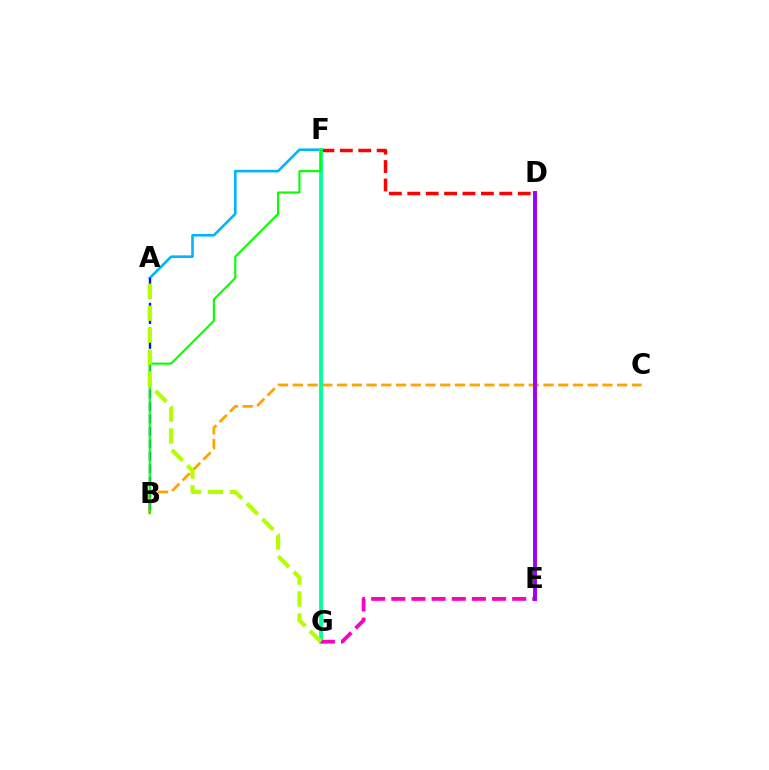{('D', 'F'): [{'color': '#ff0000', 'line_style': 'dashed', 'thickness': 2.5}], ('A', 'F'): [{'color': '#00b5ff', 'line_style': 'solid', 'thickness': 1.87}], ('B', 'C'): [{'color': '#ffa500', 'line_style': 'dashed', 'thickness': 2.0}], ('F', 'G'): [{'color': '#00ff9d', 'line_style': 'solid', 'thickness': 2.72}], ('A', 'B'): [{'color': '#0010ff', 'line_style': 'dashed', 'thickness': 1.69}], ('E', 'G'): [{'color': '#ff00bd', 'line_style': 'dashed', 'thickness': 2.74}], ('B', 'F'): [{'color': '#08ff00', 'line_style': 'solid', 'thickness': 1.53}], ('D', 'E'): [{'color': '#9b00ff', 'line_style': 'solid', 'thickness': 2.81}], ('A', 'G'): [{'color': '#b3ff00', 'line_style': 'dashed', 'thickness': 2.98}]}